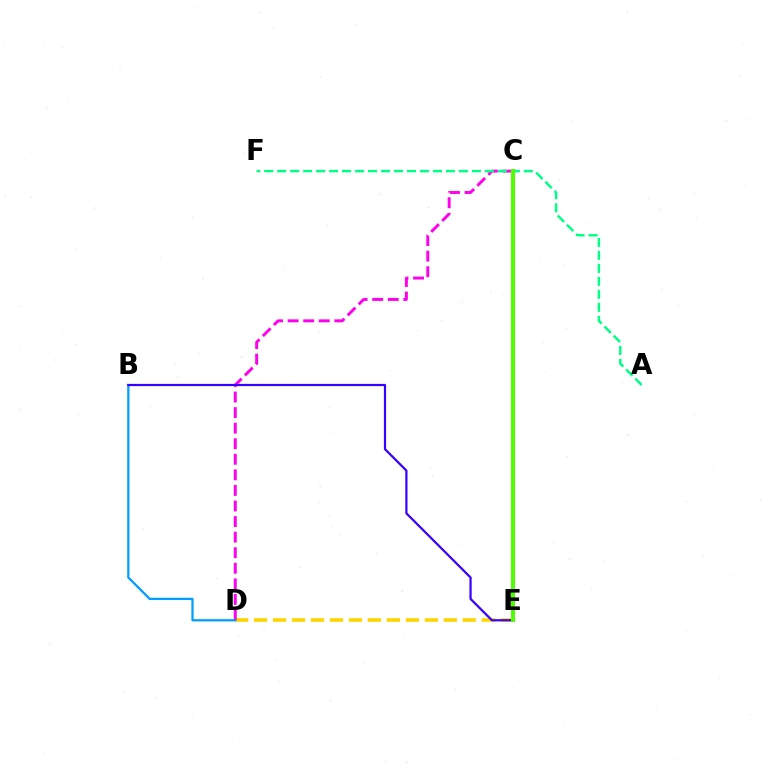{('D', 'E'): [{'color': '#ffd500', 'line_style': 'dashed', 'thickness': 2.58}], ('C', 'D'): [{'color': '#ff00ed', 'line_style': 'dashed', 'thickness': 2.11}], ('B', 'D'): [{'color': '#009eff', 'line_style': 'solid', 'thickness': 1.63}], ('C', 'E'): [{'color': '#ff0000', 'line_style': 'solid', 'thickness': 1.86}, {'color': '#4fff00', 'line_style': 'solid', 'thickness': 2.88}], ('B', 'E'): [{'color': '#3700ff', 'line_style': 'solid', 'thickness': 1.6}], ('A', 'F'): [{'color': '#00ff86', 'line_style': 'dashed', 'thickness': 1.76}]}